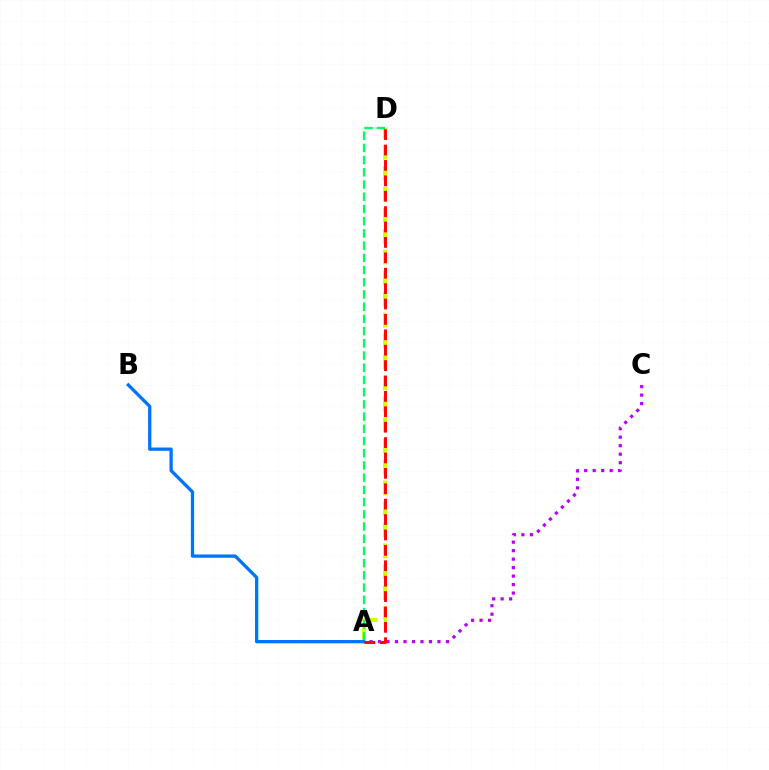{('A', 'C'): [{'color': '#b900ff', 'line_style': 'dotted', 'thickness': 2.31}], ('A', 'D'): [{'color': '#d1ff00', 'line_style': 'dashed', 'thickness': 2.85}, {'color': '#00ff5c', 'line_style': 'dashed', 'thickness': 1.66}, {'color': '#ff0000', 'line_style': 'dashed', 'thickness': 2.09}], ('A', 'B'): [{'color': '#0074ff', 'line_style': 'solid', 'thickness': 2.37}]}